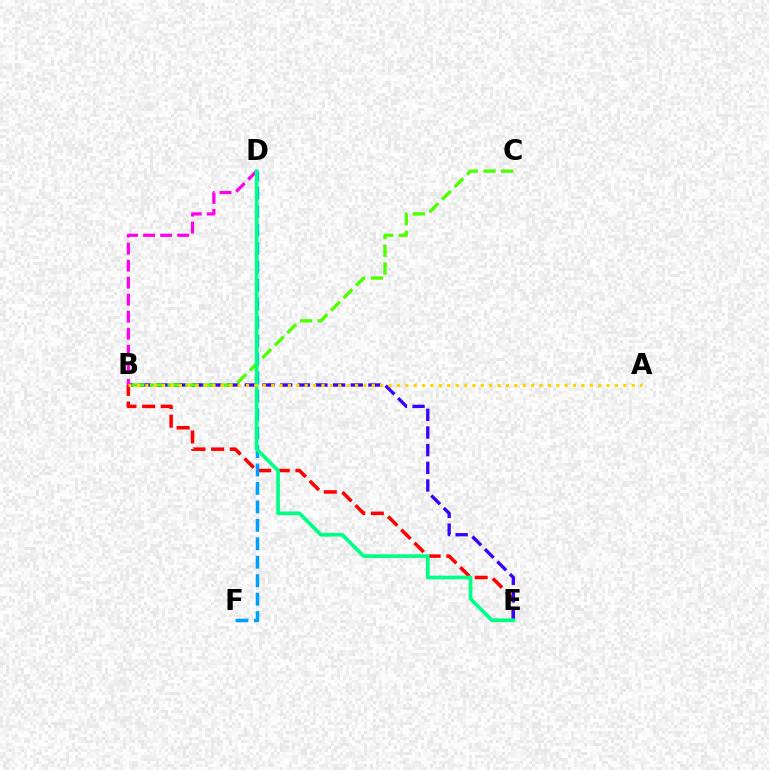{('B', 'E'): [{'color': '#ff0000', 'line_style': 'dashed', 'thickness': 2.53}, {'color': '#3700ff', 'line_style': 'dashed', 'thickness': 2.4}], ('D', 'F'): [{'color': '#009eff', 'line_style': 'dashed', 'thickness': 2.51}], ('B', 'D'): [{'color': '#ff00ed', 'line_style': 'dashed', 'thickness': 2.31}], ('B', 'C'): [{'color': '#4fff00', 'line_style': 'dashed', 'thickness': 2.4}], ('D', 'E'): [{'color': '#00ff86', 'line_style': 'solid', 'thickness': 2.68}], ('A', 'B'): [{'color': '#ffd500', 'line_style': 'dotted', 'thickness': 2.28}]}